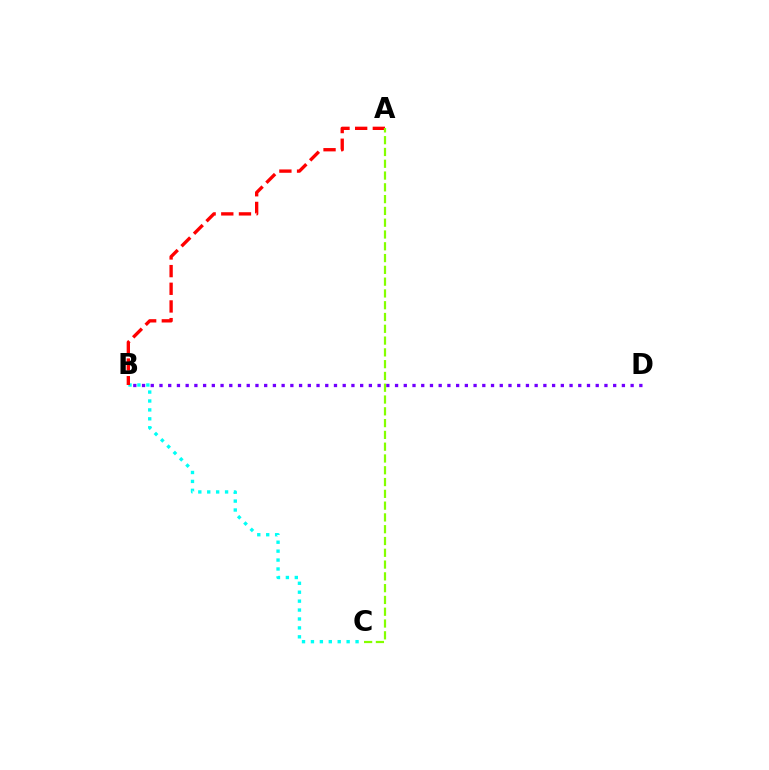{('B', 'C'): [{'color': '#00fff6', 'line_style': 'dotted', 'thickness': 2.42}], ('B', 'D'): [{'color': '#7200ff', 'line_style': 'dotted', 'thickness': 2.37}], ('A', 'B'): [{'color': '#ff0000', 'line_style': 'dashed', 'thickness': 2.4}], ('A', 'C'): [{'color': '#84ff00', 'line_style': 'dashed', 'thickness': 1.6}]}